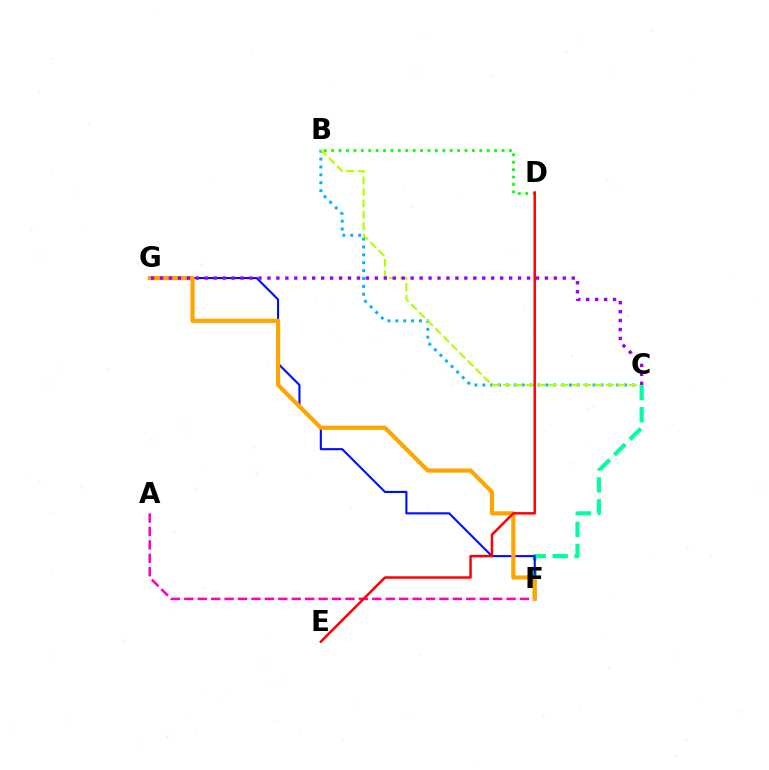{('C', 'F'): [{'color': '#00ff9d', 'line_style': 'dashed', 'thickness': 2.99}], ('B', 'C'): [{'color': '#00b5ff', 'line_style': 'dotted', 'thickness': 2.14}, {'color': '#b3ff00', 'line_style': 'dashed', 'thickness': 1.55}], ('A', 'F'): [{'color': '#ff00bd', 'line_style': 'dashed', 'thickness': 1.82}], ('B', 'D'): [{'color': '#08ff00', 'line_style': 'dotted', 'thickness': 2.01}], ('F', 'G'): [{'color': '#0010ff', 'line_style': 'solid', 'thickness': 1.52}, {'color': '#ffa500', 'line_style': 'solid', 'thickness': 3.0}], ('C', 'G'): [{'color': '#9b00ff', 'line_style': 'dotted', 'thickness': 2.43}], ('D', 'E'): [{'color': '#ff0000', 'line_style': 'solid', 'thickness': 1.78}]}